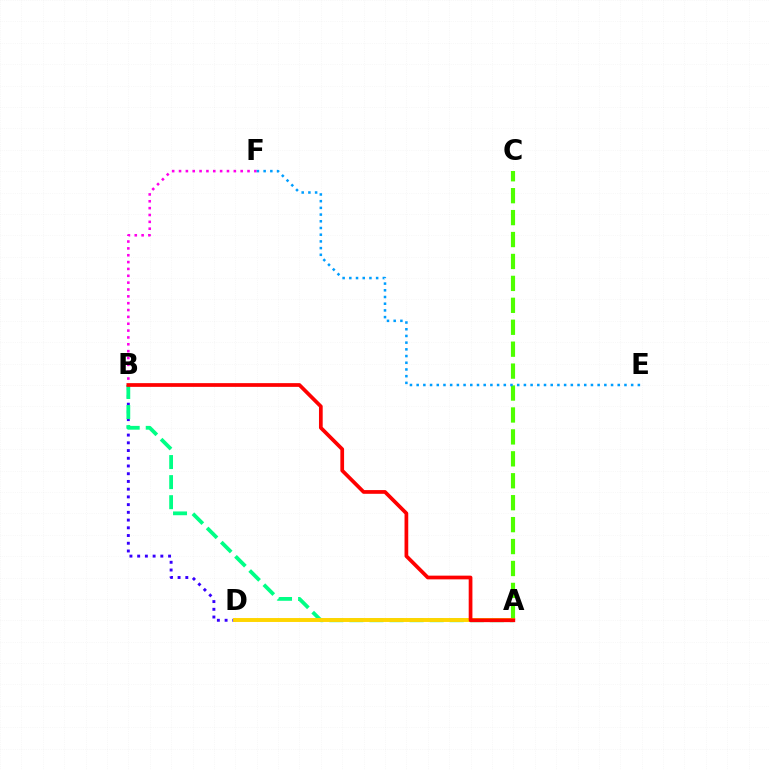{('B', 'D'): [{'color': '#3700ff', 'line_style': 'dotted', 'thickness': 2.1}], ('A', 'C'): [{'color': '#4fff00', 'line_style': 'dashed', 'thickness': 2.98}], ('A', 'B'): [{'color': '#00ff86', 'line_style': 'dashed', 'thickness': 2.73}, {'color': '#ff0000', 'line_style': 'solid', 'thickness': 2.68}], ('B', 'F'): [{'color': '#ff00ed', 'line_style': 'dotted', 'thickness': 1.86}], ('A', 'D'): [{'color': '#ffd500', 'line_style': 'solid', 'thickness': 2.83}], ('E', 'F'): [{'color': '#009eff', 'line_style': 'dotted', 'thickness': 1.82}]}